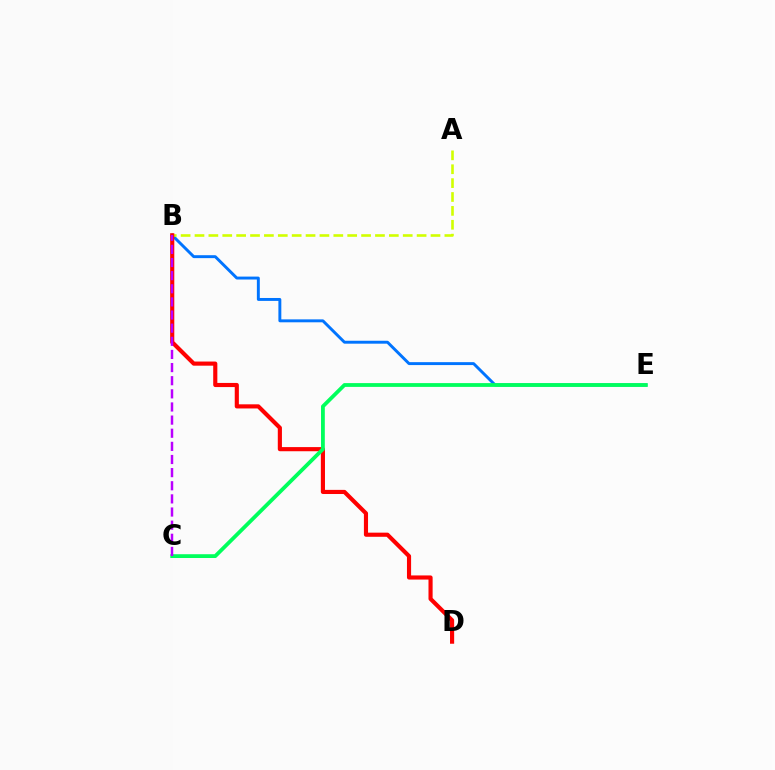{('B', 'E'): [{'color': '#0074ff', 'line_style': 'solid', 'thickness': 2.11}], ('A', 'B'): [{'color': '#d1ff00', 'line_style': 'dashed', 'thickness': 1.89}], ('B', 'D'): [{'color': '#ff0000', 'line_style': 'solid', 'thickness': 2.98}], ('C', 'E'): [{'color': '#00ff5c', 'line_style': 'solid', 'thickness': 2.73}], ('B', 'C'): [{'color': '#b900ff', 'line_style': 'dashed', 'thickness': 1.78}]}